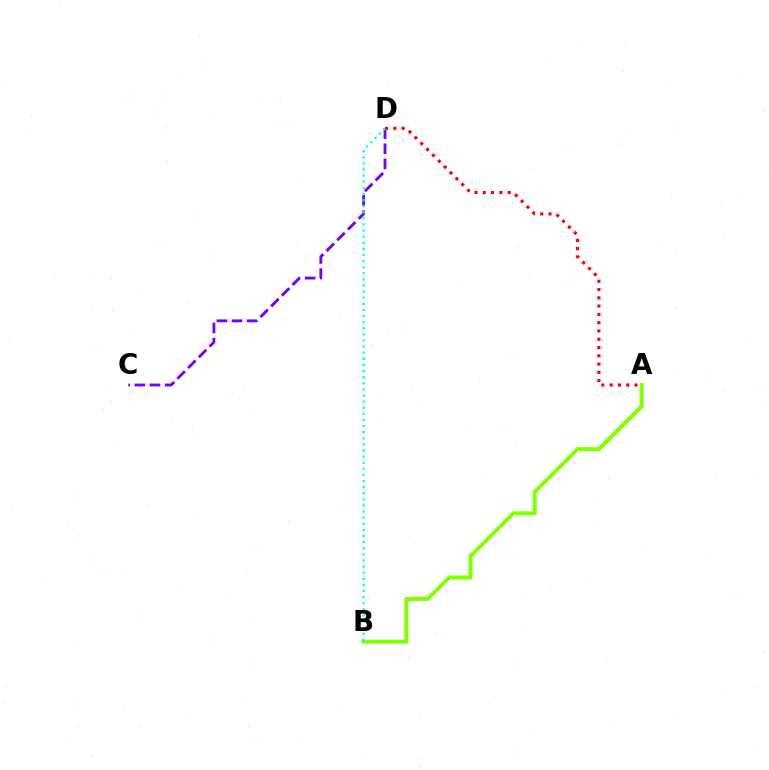{('C', 'D'): [{'color': '#7200ff', 'line_style': 'dashed', 'thickness': 2.06}], ('A', 'D'): [{'color': '#ff0000', 'line_style': 'dotted', 'thickness': 2.25}], ('A', 'B'): [{'color': '#84ff00', 'line_style': 'solid', 'thickness': 2.91}], ('B', 'D'): [{'color': '#00fff6', 'line_style': 'dotted', 'thickness': 1.66}]}